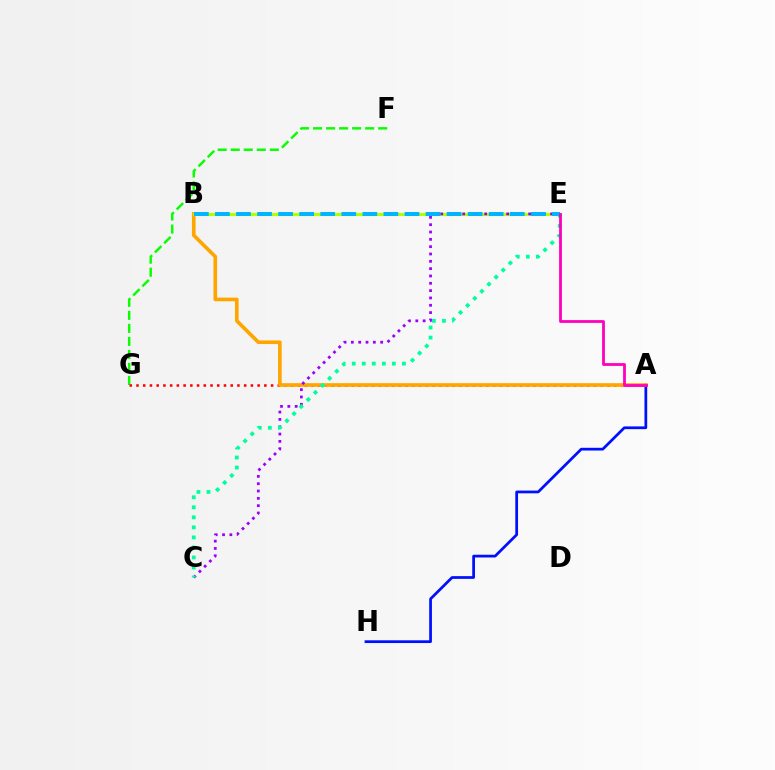{('A', 'H'): [{'color': '#0010ff', 'line_style': 'solid', 'thickness': 1.98}], ('F', 'G'): [{'color': '#08ff00', 'line_style': 'dashed', 'thickness': 1.77}], ('A', 'G'): [{'color': '#ff0000', 'line_style': 'dotted', 'thickness': 1.83}], ('A', 'B'): [{'color': '#ffa500', 'line_style': 'solid', 'thickness': 2.62}], ('B', 'E'): [{'color': '#b3ff00', 'line_style': 'solid', 'thickness': 2.29}, {'color': '#00b5ff', 'line_style': 'dashed', 'thickness': 2.86}], ('C', 'E'): [{'color': '#9b00ff', 'line_style': 'dotted', 'thickness': 1.99}, {'color': '#00ff9d', 'line_style': 'dotted', 'thickness': 2.73}], ('A', 'E'): [{'color': '#ff00bd', 'line_style': 'solid', 'thickness': 2.01}]}